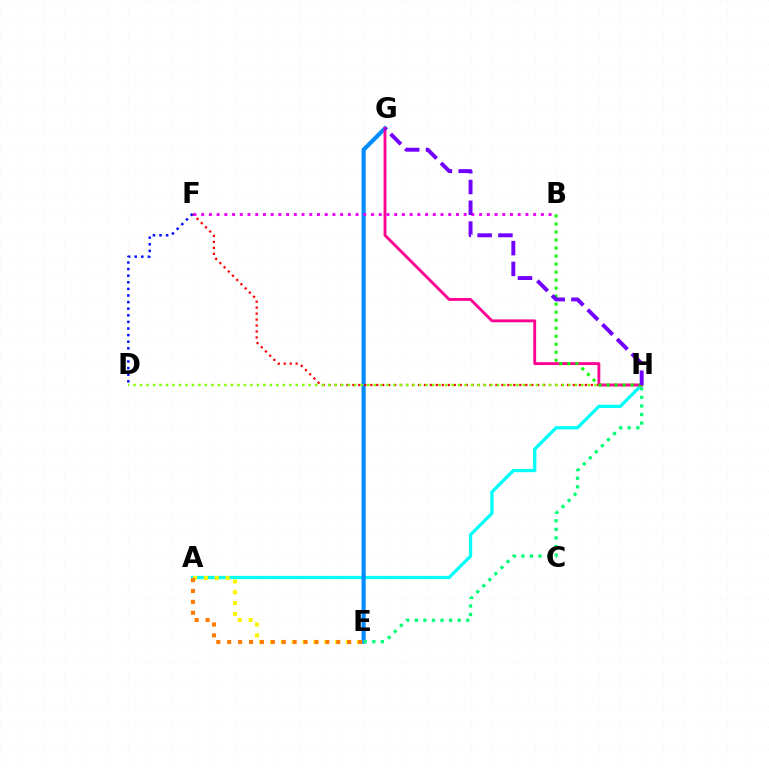{('A', 'H'): [{'color': '#00fff6', 'line_style': 'solid', 'thickness': 2.36}], ('E', 'G'): [{'color': '#008cff', 'line_style': 'solid', 'thickness': 2.98}], ('F', 'H'): [{'color': '#ff0000', 'line_style': 'dotted', 'thickness': 1.62}], ('B', 'F'): [{'color': '#ee00ff', 'line_style': 'dotted', 'thickness': 2.1}], ('E', 'H'): [{'color': '#00ff74', 'line_style': 'dotted', 'thickness': 2.33}], ('A', 'E'): [{'color': '#fcf500', 'line_style': 'dotted', 'thickness': 2.95}, {'color': '#ff7c00', 'line_style': 'dotted', 'thickness': 2.96}], ('D', 'H'): [{'color': '#84ff00', 'line_style': 'dotted', 'thickness': 1.76}], ('G', 'H'): [{'color': '#ff0094', 'line_style': 'solid', 'thickness': 2.05}, {'color': '#7200ff', 'line_style': 'dashed', 'thickness': 2.82}], ('B', 'H'): [{'color': '#08ff00', 'line_style': 'dotted', 'thickness': 2.18}], ('D', 'F'): [{'color': '#0010ff', 'line_style': 'dotted', 'thickness': 1.79}]}